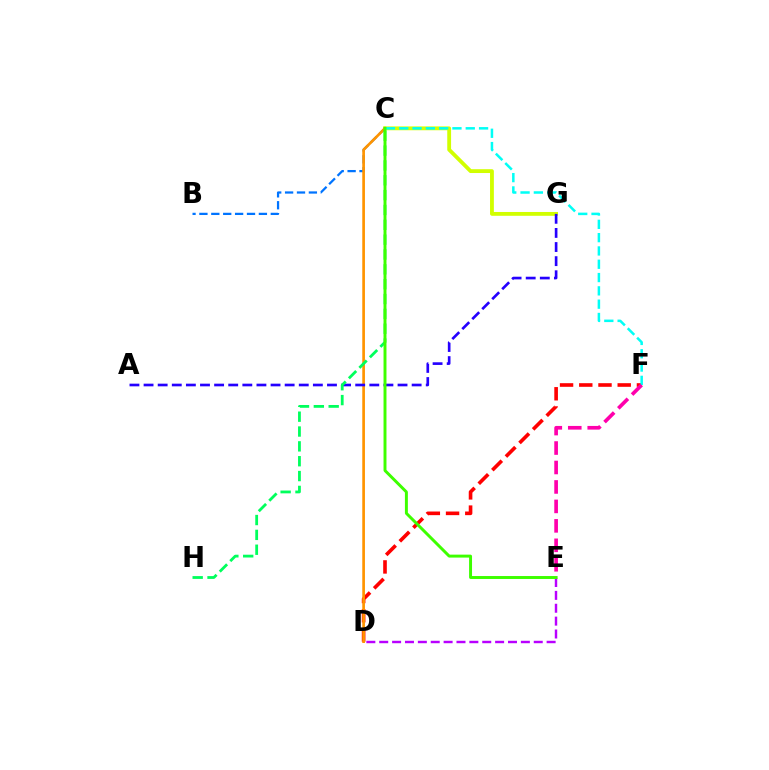{('B', 'C'): [{'color': '#0074ff', 'line_style': 'dashed', 'thickness': 1.62}], ('D', 'F'): [{'color': '#ff0000', 'line_style': 'dashed', 'thickness': 2.61}], ('C', 'G'): [{'color': '#d1ff00', 'line_style': 'solid', 'thickness': 2.76}], ('C', 'D'): [{'color': '#ff9400', 'line_style': 'solid', 'thickness': 1.93}], ('C', 'F'): [{'color': '#00fff6', 'line_style': 'dashed', 'thickness': 1.81}], ('A', 'G'): [{'color': '#2500ff', 'line_style': 'dashed', 'thickness': 1.92}], ('C', 'H'): [{'color': '#00ff5c', 'line_style': 'dashed', 'thickness': 2.02}], ('D', 'E'): [{'color': '#b900ff', 'line_style': 'dashed', 'thickness': 1.75}], ('C', 'E'): [{'color': '#3dff00', 'line_style': 'solid', 'thickness': 2.12}], ('E', 'F'): [{'color': '#ff00ac', 'line_style': 'dashed', 'thickness': 2.64}]}